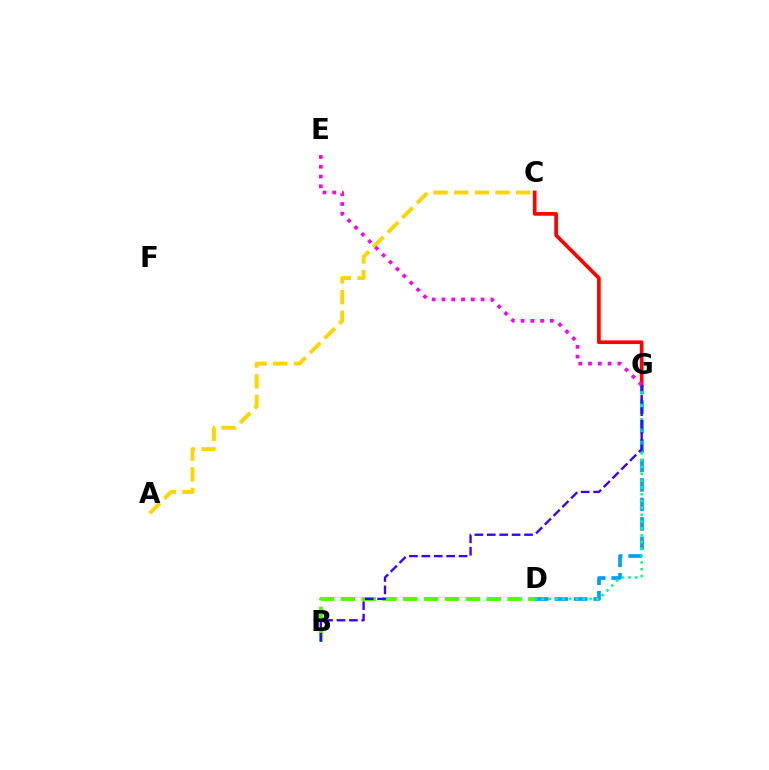{('D', 'G'): [{'color': '#009eff', 'line_style': 'dashed', 'thickness': 2.65}, {'color': '#00ff86', 'line_style': 'dotted', 'thickness': 1.85}], ('B', 'D'): [{'color': '#4fff00', 'line_style': 'dashed', 'thickness': 2.83}], ('C', 'G'): [{'color': '#ff0000', 'line_style': 'solid', 'thickness': 2.64}], ('A', 'C'): [{'color': '#ffd500', 'line_style': 'dashed', 'thickness': 2.81}], ('B', 'G'): [{'color': '#3700ff', 'line_style': 'dashed', 'thickness': 1.69}], ('E', 'G'): [{'color': '#ff00ed', 'line_style': 'dotted', 'thickness': 2.66}]}